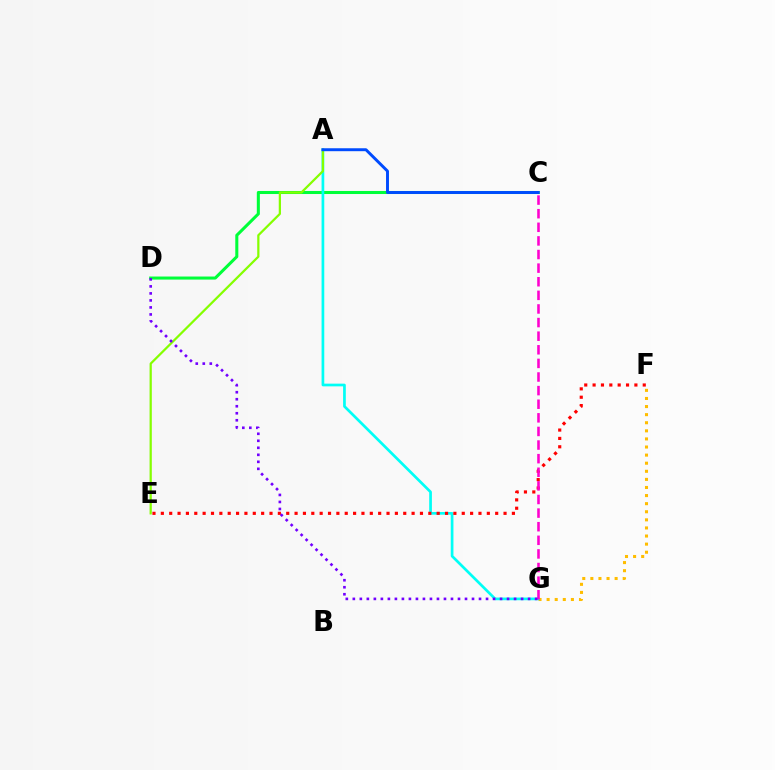{('F', 'G'): [{'color': '#ffbd00', 'line_style': 'dotted', 'thickness': 2.2}], ('C', 'D'): [{'color': '#00ff39', 'line_style': 'solid', 'thickness': 2.19}], ('A', 'G'): [{'color': '#00fff6', 'line_style': 'solid', 'thickness': 1.95}], ('E', 'F'): [{'color': '#ff0000', 'line_style': 'dotted', 'thickness': 2.27}], ('A', 'E'): [{'color': '#84ff00', 'line_style': 'solid', 'thickness': 1.61}], ('A', 'C'): [{'color': '#004bff', 'line_style': 'solid', 'thickness': 2.11}], ('C', 'G'): [{'color': '#ff00cf', 'line_style': 'dashed', 'thickness': 1.85}], ('D', 'G'): [{'color': '#7200ff', 'line_style': 'dotted', 'thickness': 1.9}]}